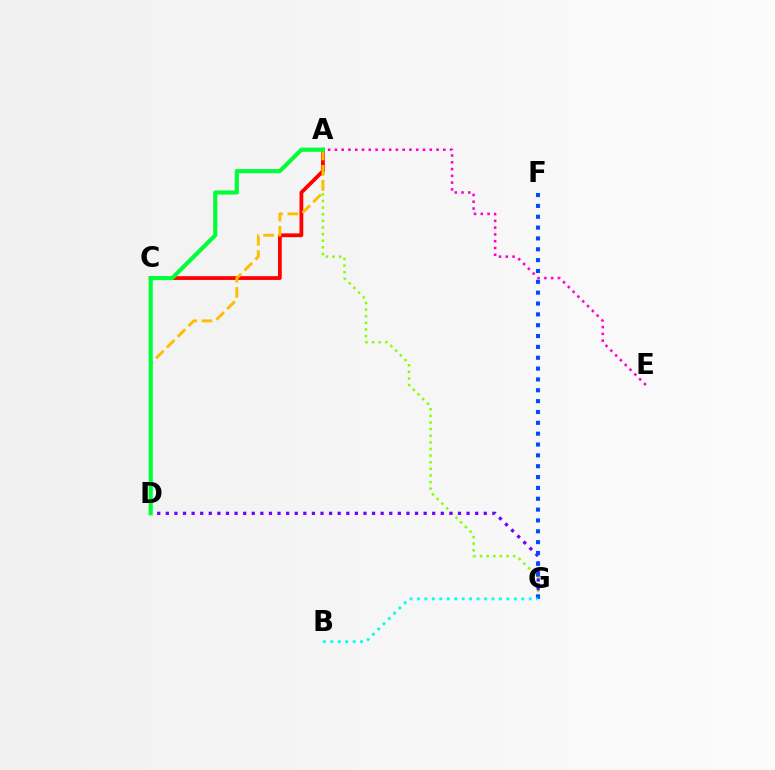{('A', 'G'): [{'color': '#84ff00', 'line_style': 'dotted', 'thickness': 1.8}], ('D', 'G'): [{'color': '#7200ff', 'line_style': 'dotted', 'thickness': 2.33}], ('A', 'E'): [{'color': '#ff00cf', 'line_style': 'dotted', 'thickness': 1.84}], ('A', 'C'): [{'color': '#ff0000', 'line_style': 'solid', 'thickness': 2.72}], ('A', 'D'): [{'color': '#ffbd00', 'line_style': 'dashed', 'thickness': 2.07}, {'color': '#00ff39', 'line_style': 'solid', 'thickness': 2.97}], ('F', 'G'): [{'color': '#004bff', 'line_style': 'dotted', 'thickness': 2.95}], ('B', 'G'): [{'color': '#00fff6', 'line_style': 'dotted', 'thickness': 2.02}]}